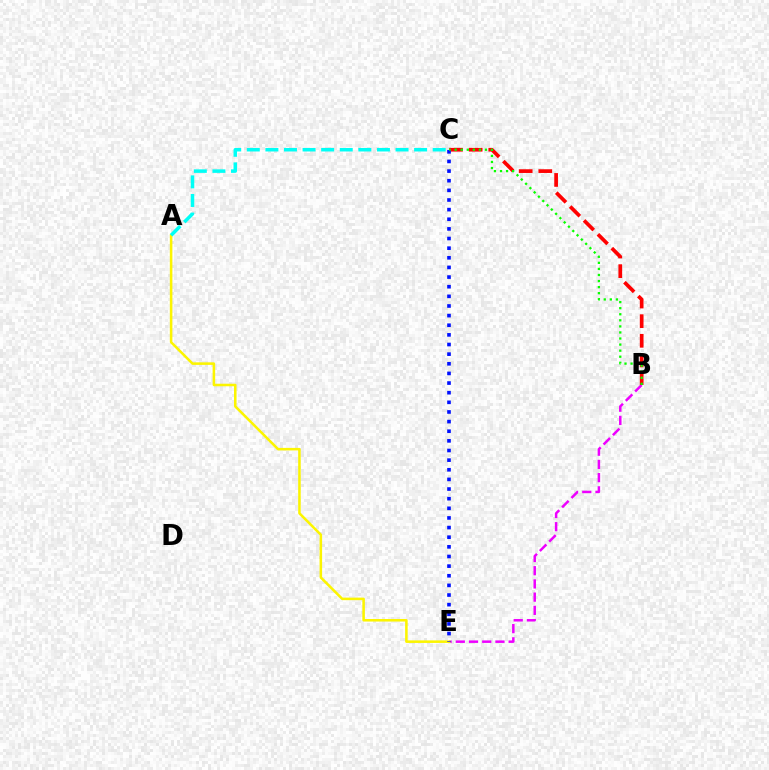{('B', 'E'): [{'color': '#ee00ff', 'line_style': 'dashed', 'thickness': 1.8}], ('A', 'E'): [{'color': '#fcf500', 'line_style': 'solid', 'thickness': 1.83}], ('B', 'C'): [{'color': '#ff0000', 'line_style': 'dashed', 'thickness': 2.67}, {'color': '#08ff00', 'line_style': 'dotted', 'thickness': 1.65}], ('C', 'E'): [{'color': '#0010ff', 'line_style': 'dotted', 'thickness': 2.62}], ('A', 'C'): [{'color': '#00fff6', 'line_style': 'dashed', 'thickness': 2.53}]}